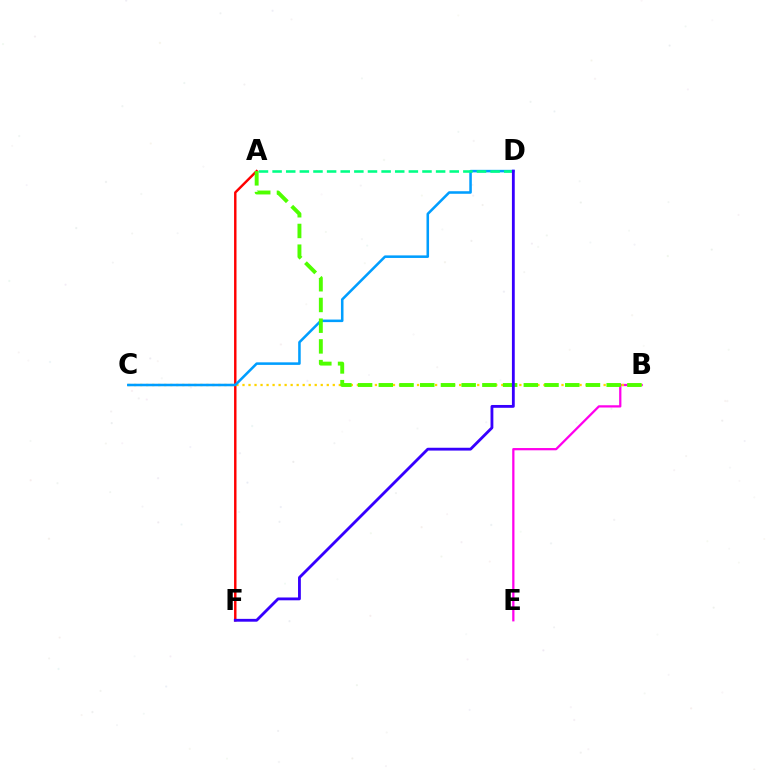{('B', 'E'): [{'color': '#ff00ed', 'line_style': 'solid', 'thickness': 1.63}], ('A', 'F'): [{'color': '#ff0000', 'line_style': 'solid', 'thickness': 1.75}], ('B', 'C'): [{'color': '#ffd500', 'line_style': 'dotted', 'thickness': 1.64}], ('C', 'D'): [{'color': '#009eff', 'line_style': 'solid', 'thickness': 1.84}], ('A', 'D'): [{'color': '#00ff86', 'line_style': 'dashed', 'thickness': 1.85}], ('A', 'B'): [{'color': '#4fff00', 'line_style': 'dashed', 'thickness': 2.81}], ('D', 'F'): [{'color': '#3700ff', 'line_style': 'solid', 'thickness': 2.03}]}